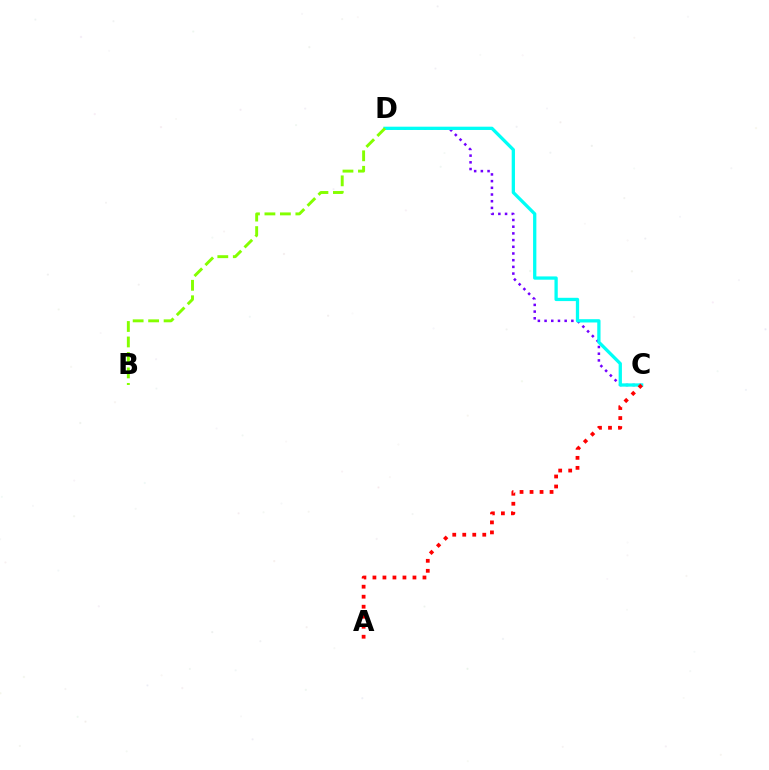{('C', 'D'): [{'color': '#7200ff', 'line_style': 'dotted', 'thickness': 1.82}, {'color': '#00fff6', 'line_style': 'solid', 'thickness': 2.36}], ('A', 'C'): [{'color': '#ff0000', 'line_style': 'dotted', 'thickness': 2.72}], ('B', 'D'): [{'color': '#84ff00', 'line_style': 'dashed', 'thickness': 2.1}]}